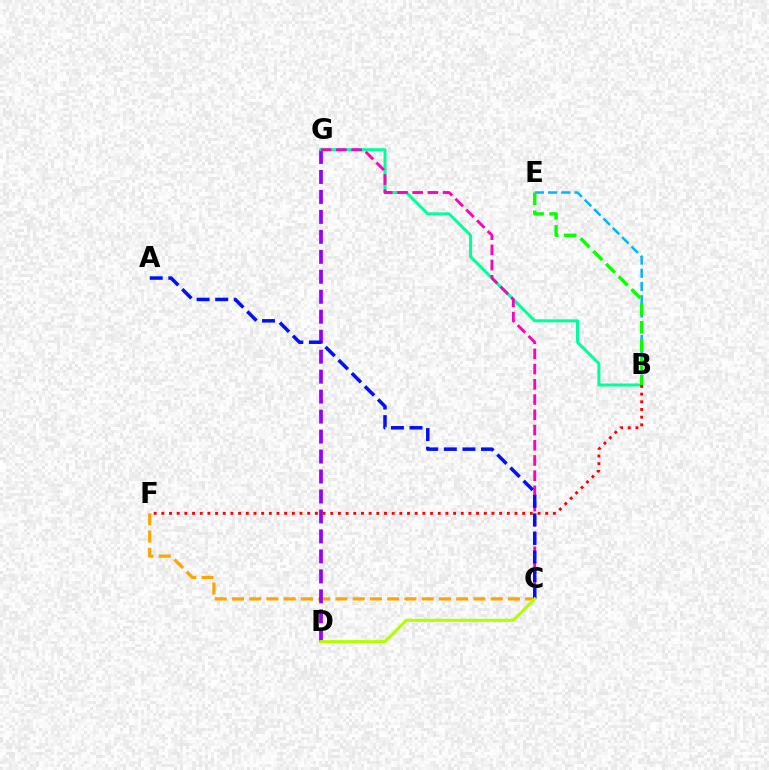{('C', 'F'): [{'color': '#ffa500', 'line_style': 'dashed', 'thickness': 2.34}], ('D', 'G'): [{'color': '#9b00ff', 'line_style': 'dashed', 'thickness': 2.71}], ('B', 'E'): [{'color': '#00b5ff', 'line_style': 'dashed', 'thickness': 1.8}, {'color': '#08ff00', 'line_style': 'dashed', 'thickness': 2.44}], ('B', 'G'): [{'color': '#00ff9d', 'line_style': 'solid', 'thickness': 2.17}], ('C', 'G'): [{'color': '#ff00bd', 'line_style': 'dashed', 'thickness': 2.07}], ('A', 'C'): [{'color': '#0010ff', 'line_style': 'dashed', 'thickness': 2.52}], ('B', 'F'): [{'color': '#ff0000', 'line_style': 'dotted', 'thickness': 2.09}], ('C', 'D'): [{'color': '#b3ff00', 'line_style': 'solid', 'thickness': 2.25}]}